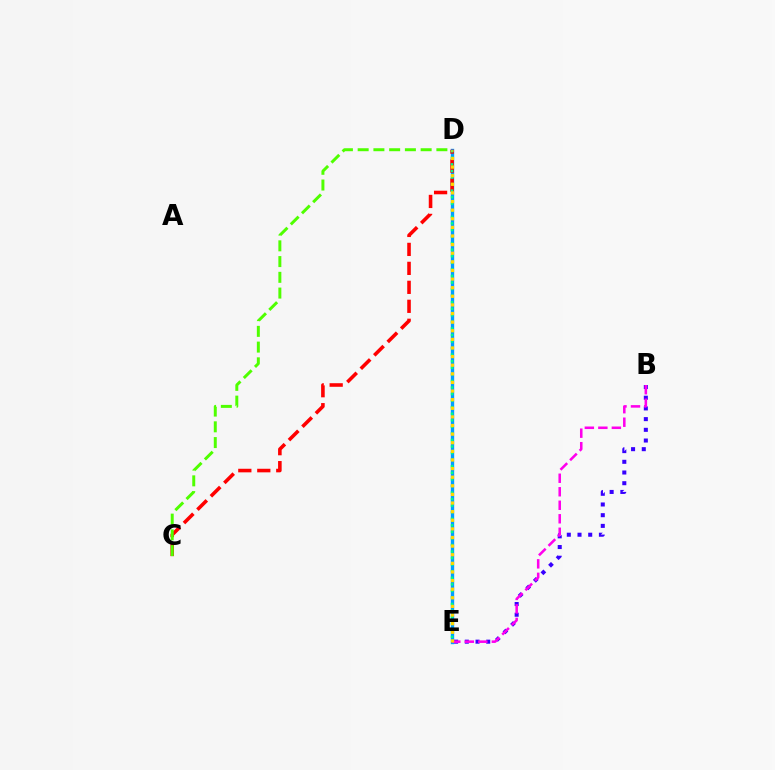{('D', 'E'): [{'color': '#009eff', 'line_style': 'solid', 'thickness': 2.42}, {'color': '#00ff86', 'line_style': 'dotted', 'thickness': 1.78}, {'color': '#ffd500', 'line_style': 'dotted', 'thickness': 2.34}], ('B', 'E'): [{'color': '#3700ff', 'line_style': 'dotted', 'thickness': 2.91}, {'color': '#ff00ed', 'line_style': 'dashed', 'thickness': 1.83}], ('C', 'D'): [{'color': '#ff0000', 'line_style': 'dashed', 'thickness': 2.58}, {'color': '#4fff00', 'line_style': 'dashed', 'thickness': 2.14}]}